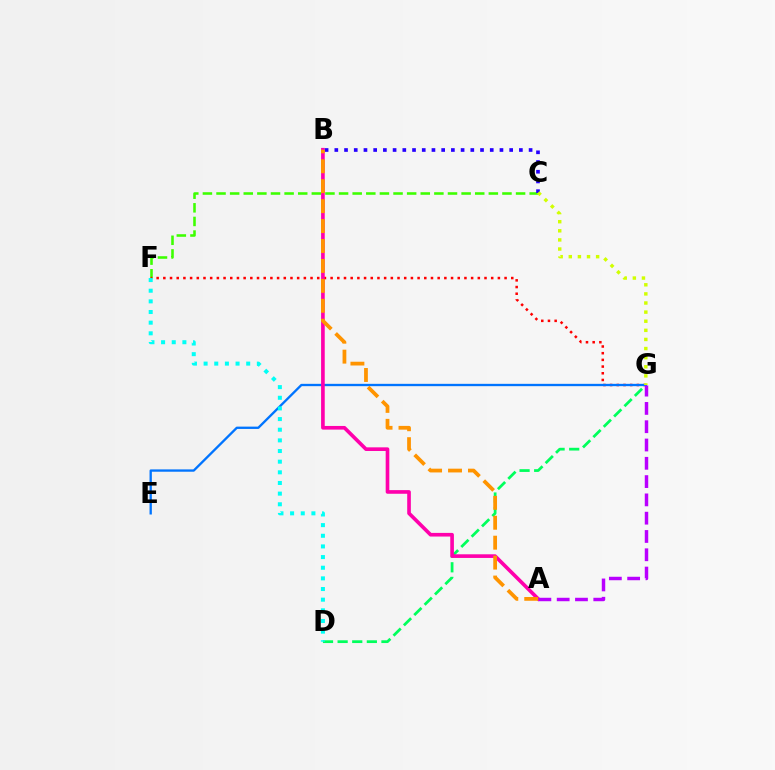{('C', 'F'): [{'color': '#3dff00', 'line_style': 'dashed', 'thickness': 1.85}], ('D', 'G'): [{'color': '#00ff5c', 'line_style': 'dashed', 'thickness': 1.99}], ('F', 'G'): [{'color': '#ff0000', 'line_style': 'dotted', 'thickness': 1.82}], ('E', 'G'): [{'color': '#0074ff', 'line_style': 'solid', 'thickness': 1.67}], ('A', 'B'): [{'color': '#ff00ac', 'line_style': 'solid', 'thickness': 2.62}, {'color': '#ff9400', 'line_style': 'dashed', 'thickness': 2.71}], ('B', 'C'): [{'color': '#2500ff', 'line_style': 'dotted', 'thickness': 2.64}], ('D', 'F'): [{'color': '#00fff6', 'line_style': 'dotted', 'thickness': 2.89}], ('A', 'G'): [{'color': '#b900ff', 'line_style': 'dashed', 'thickness': 2.49}], ('C', 'G'): [{'color': '#d1ff00', 'line_style': 'dotted', 'thickness': 2.47}]}